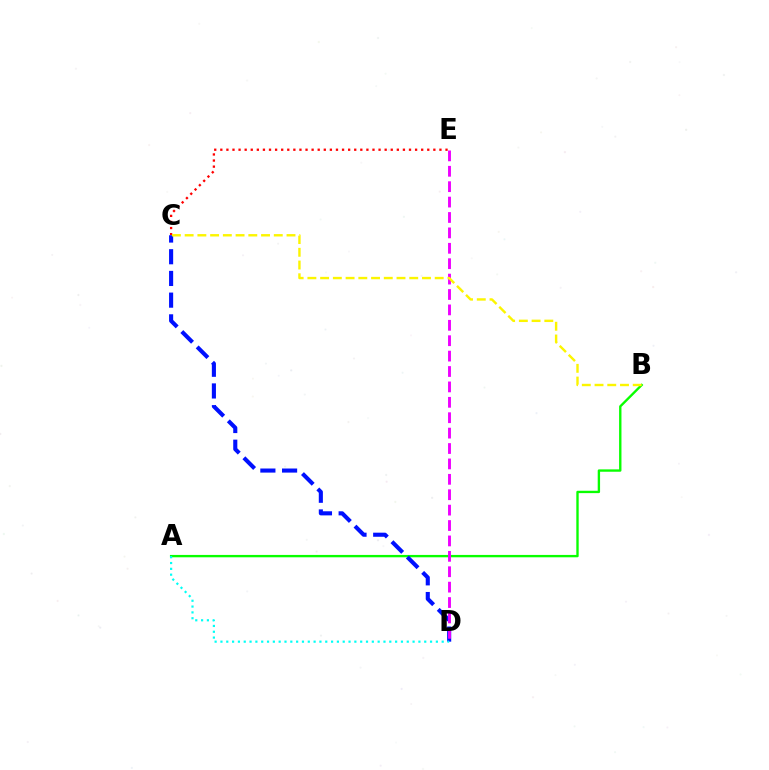{('A', 'B'): [{'color': '#08ff00', 'line_style': 'solid', 'thickness': 1.7}], ('C', 'E'): [{'color': '#ff0000', 'line_style': 'dotted', 'thickness': 1.65}], ('C', 'D'): [{'color': '#0010ff', 'line_style': 'dashed', 'thickness': 2.95}], ('D', 'E'): [{'color': '#ee00ff', 'line_style': 'dashed', 'thickness': 2.09}], ('B', 'C'): [{'color': '#fcf500', 'line_style': 'dashed', 'thickness': 1.73}], ('A', 'D'): [{'color': '#00fff6', 'line_style': 'dotted', 'thickness': 1.58}]}